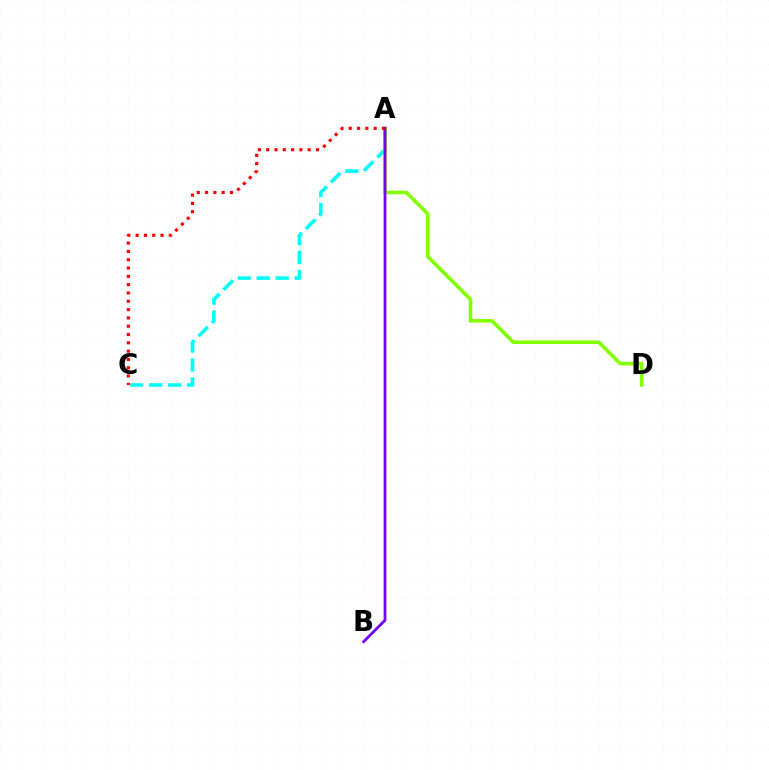{('A', 'C'): [{'color': '#00fff6', 'line_style': 'dashed', 'thickness': 2.57}, {'color': '#ff0000', 'line_style': 'dotted', 'thickness': 2.26}], ('A', 'D'): [{'color': '#84ff00', 'line_style': 'solid', 'thickness': 2.59}], ('A', 'B'): [{'color': '#7200ff', 'line_style': 'solid', 'thickness': 1.99}]}